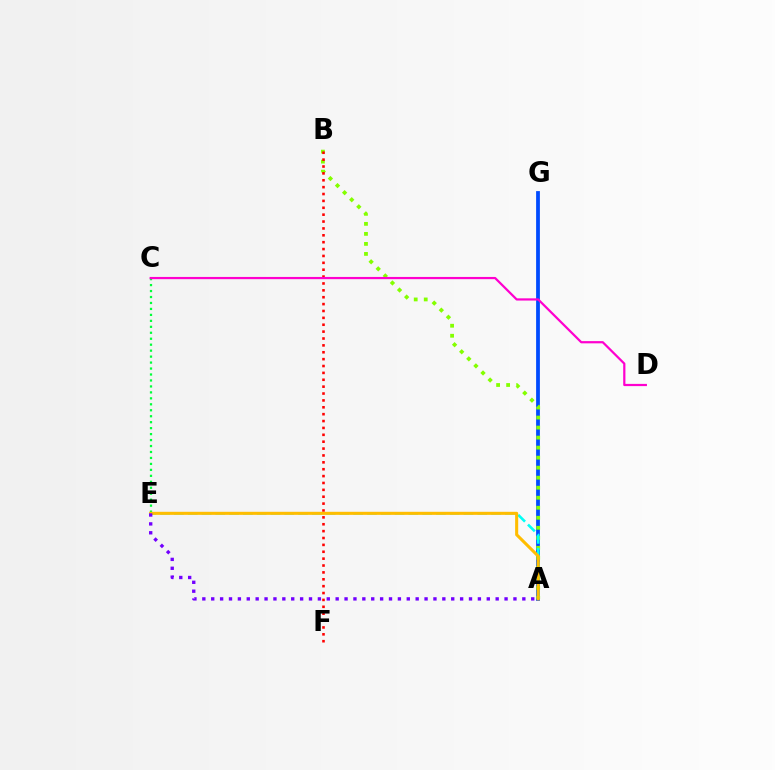{('C', 'E'): [{'color': '#00ff39', 'line_style': 'dotted', 'thickness': 1.62}], ('A', 'G'): [{'color': '#004bff', 'line_style': 'solid', 'thickness': 2.72}], ('A', 'B'): [{'color': '#84ff00', 'line_style': 'dotted', 'thickness': 2.72}], ('B', 'F'): [{'color': '#ff0000', 'line_style': 'dotted', 'thickness': 1.87}], ('A', 'E'): [{'color': '#00fff6', 'line_style': 'dashed', 'thickness': 1.87}, {'color': '#ffbd00', 'line_style': 'solid', 'thickness': 2.21}, {'color': '#7200ff', 'line_style': 'dotted', 'thickness': 2.42}], ('C', 'D'): [{'color': '#ff00cf', 'line_style': 'solid', 'thickness': 1.6}]}